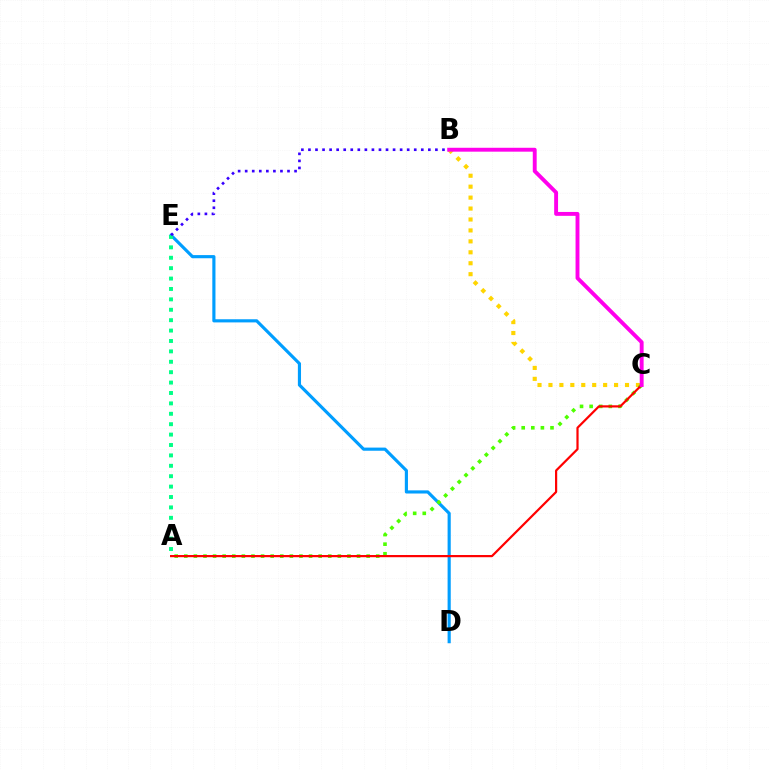{('D', 'E'): [{'color': '#009eff', 'line_style': 'solid', 'thickness': 2.27}], ('B', 'C'): [{'color': '#ffd500', 'line_style': 'dotted', 'thickness': 2.97}, {'color': '#ff00ed', 'line_style': 'solid', 'thickness': 2.8}], ('A', 'E'): [{'color': '#00ff86', 'line_style': 'dotted', 'thickness': 2.83}], ('A', 'C'): [{'color': '#4fff00', 'line_style': 'dotted', 'thickness': 2.61}, {'color': '#ff0000', 'line_style': 'solid', 'thickness': 1.58}], ('B', 'E'): [{'color': '#3700ff', 'line_style': 'dotted', 'thickness': 1.92}]}